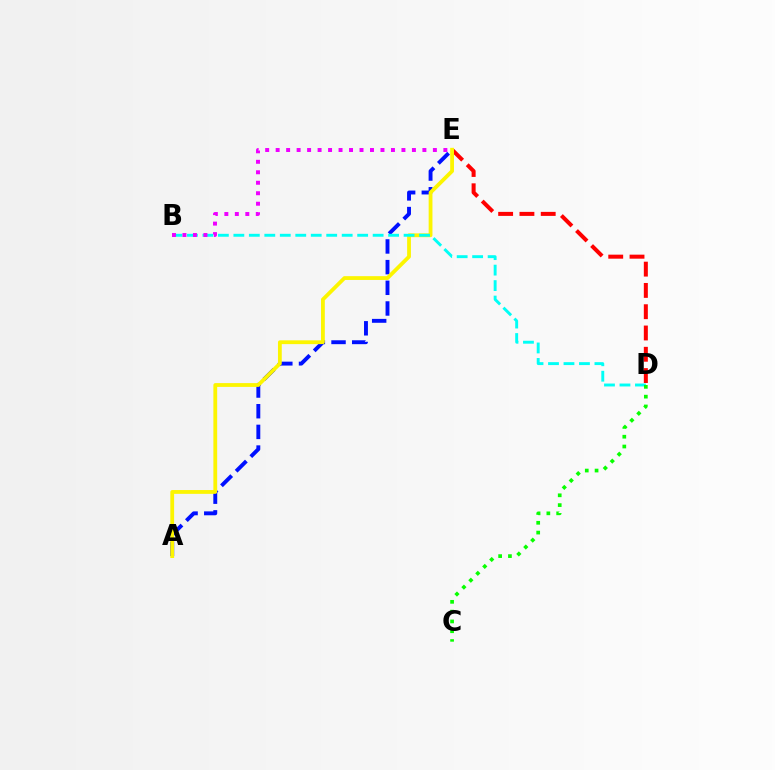{('D', 'E'): [{'color': '#ff0000', 'line_style': 'dashed', 'thickness': 2.89}], ('A', 'E'): [{'color': '#0010ff', 'line_style': 'dashed', 'thickness': 2.81}, {'color': '#fcf500', 'line_style': 'solid', 'thickness': 2.73}], ('B', 'D'): [{'color': '#00fff6', 'line_style': 'dashed', 'thickness': 2.1}], ('C', 'D'): [{'color': '#08ff00', 'line_style': 'dotted', 'thickness': 2.66}], ('B', 'E'): [{'color': '#ee00ff', 'line_style': 'dotted', 'thickness': 2.85}]}